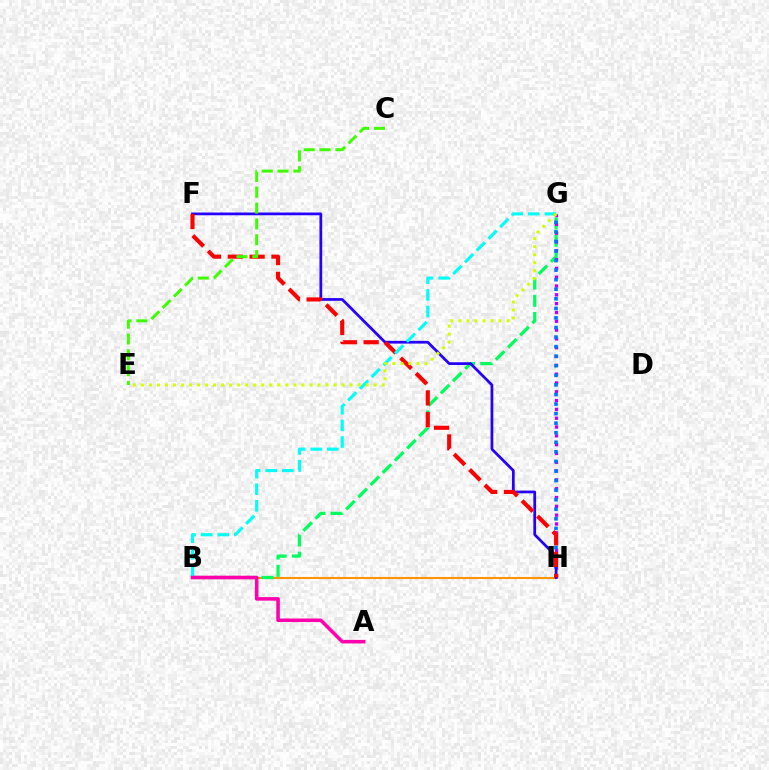{('B', 'H'): [{'color': '#ff9400', 'line_style': 'solid', 'thickness': 1.5}], ('B', 'G'): [{'color': '#00ff5c', 'line_style': 'dashed', 'thickness': 2.34}, {'color': '#00fff6', 'line_style': 'dashed', 'thickness': 2.25}], ('G', 'H'): [{'color': '#b900ff', 'line_style': 'dotted', 'thickness': 2.39}, {'color': '#0074ff', 'line_style': 'dotted', 'thickness': 2.6}], ('F', 'H'): [{'color': '#2500ff', 'line_style': 'solid', 'thickness': 1.98}, {'color': '#ff0000', 'line_style': 'dashed', 'thickness': 2.96}], ('A', 'B'): [{'color': '#ff00ac', 'line_style': 'solid', 'thickness': 2.55}], ('C', 'E'): [{'color': '#3dff00', 'line_style': 'dashed', 'thickness': 2.15}], ('E', 'G'): [{'color': '#d1ff00', 'line_style': 'dotted', 'thickness': 2.18}]}